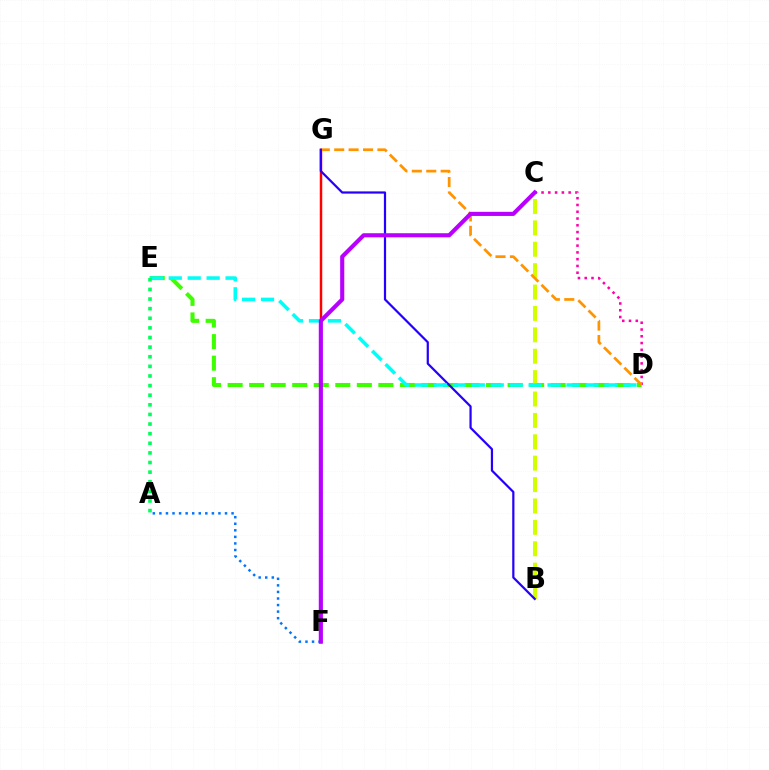{('D', 'E'): [{'color': '#3dff00', 'line_style': 'dashed', 'thickness': 2.93}, {'color': '#00fff6', 'line_style': 'dashed', 'thickness': 2.57}], ('B', 'C'): [{'color': '#d1ff00', 'line_style': 'dashed', 'thickness': 2.91}], ('C', 'D'): [{'color': '#ff00ac', 'line_style': 'dotted', 'thickness': 1.84}], ('F', 'G'): [{'color': '#ff0000', 'line_style': 'solid', 'thickness': 1.78}], ('A', 'F'): [{'color': '#0074ff', 'line_style': 'dotted', 'thickness': 1.78}], ('D', 'G'): [{'color': '#ff9400', 'line_style': 'dashed', 'thickness': 1.96}], ('B', 'G'): [{'color': '#2500ff', 'line_style': 'solid', 'thickness': 1.59}], ('C', 'F'): [{'color': '#b900ff', 'line_style': 'solid', 'thickness': 2.96}], ('A', 'E'): [{'color': '#00ff5c', 'line_style': 'dotted', 'thickness': 2.61}]}